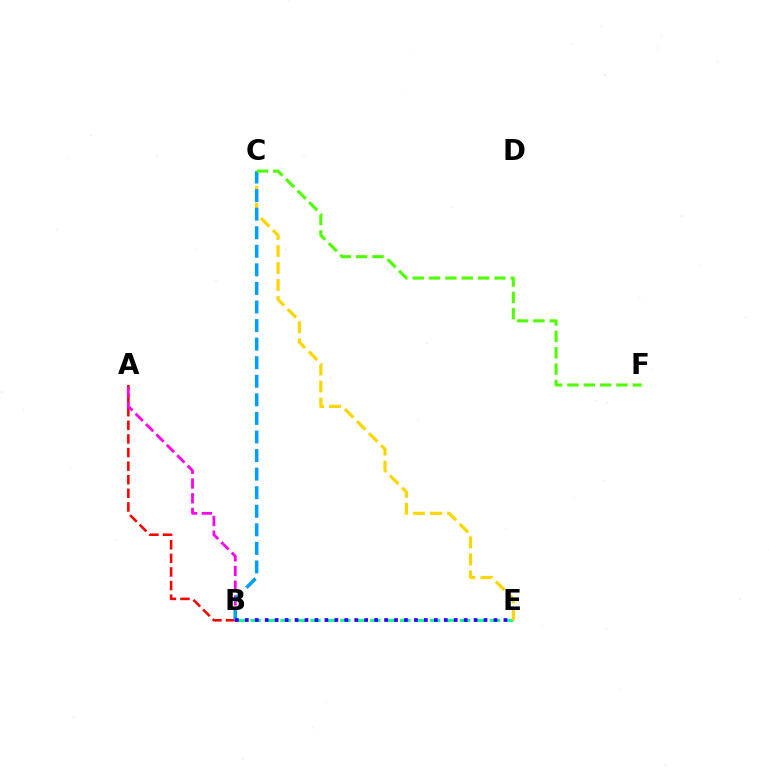{('B', 'E'): [{'color': '#00ff86', 'line_style': 'dashed', 'thickness': 2.03}, {'color': '#3700ff', 'line_style': 'dotted', 'thickness': 2.7}], ('A', 'B'): [{'color': '#ff0000', 'line_style': 'dashed', 'thickness': 1.85}, {'color': '#ff00ed', 'line_style': 'dashed', 'thickness': 2.0}], ('C', 'E'): [{'color': '#ffd500', 'line_style': 'dashed', 'thickness': 2.31}], ('B', 'C'): [{'color': '#009eff', 'line_style': 'dashed', 'thickness': 2.52}], ('C', 'F'): [{'color': '#4fff00', 'line_style': 'dashed', 'thickness': 2.22}]}